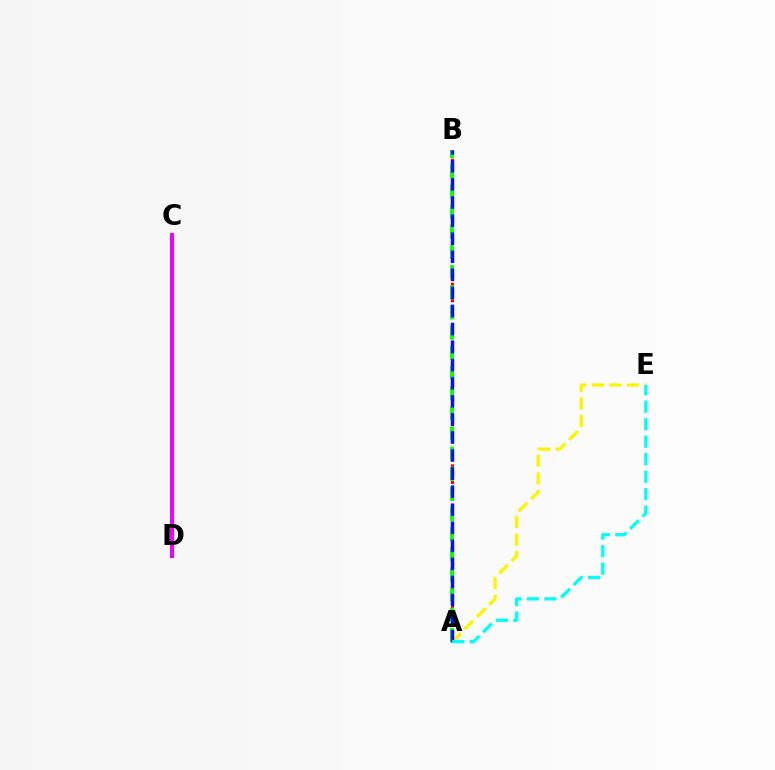{('A', 'E'): [{'color': '#fcf500', 'line_style': 'dashed', 'thickness': 2.38}, {'color': '#00fff6', 'line_style': 'dashed', 'thickness': 2.38}], ('A', 'B'): [{'color': '#ff0000', 'line_style': 'dotted', 'thickness': 2.24}, {'color': '#08ff00', 'line_style': 'dashed', 'thickness': 2.74}, {'color': '#0010ff', 'line_style': 'dashed', 'thickness': 2.45}], ('C', 'D'): [{'color': '#ee00ff', 'line_style': 'solid', 'thickness': 2.89}]}